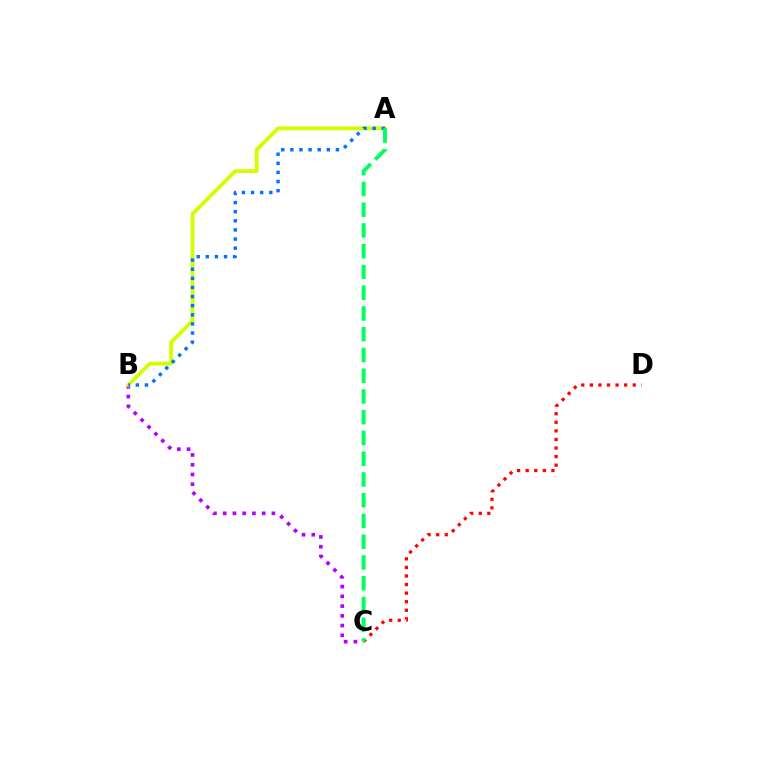{('B', 'C'): [{'color': '#b900ff', 'line_style': 'dotted', 'thickness': 2.65}], ('A', 'B'): [{'color': '#d1ff00', 'line_style': 'solid', 'thickness': 2.75}, {'color': '#0074ff', 'line_style': 'dotted', 'thickness': 2.48}], ('C', 'D'): [{'color': '#ff0000', 'line_style': 'dotted', 'thickness': 2.33}], ('A', 'C'): [{'color': '#00ff5c', 'line_style': 'dashed', 'thickness': 2.82}]}